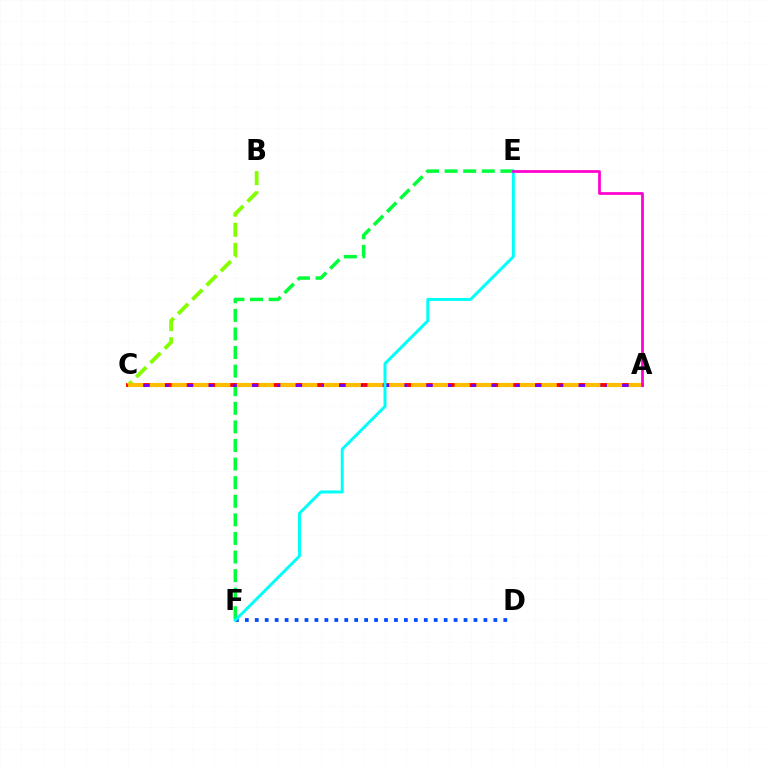{('E', 'F'): [{'color': '#00ff39', 'line_style': 'dashed', 'thickness': 2.53}, {'color': '#00fff6', 'line_style': 'solid', 'thickness': 2.14}], ('A', 'C'): [{'color': '#ff0000', 'line_style': 'solid', 'thickness': 2.78}, {'color': '#7200ff', 'line_style': 'dashed', 'thickness': 2.02}, {'color': '#ffbd00', 'line_style': 'dashed', 'thickness': 2.96}], ('D', 'F'): [{'color': '#004bff', 'line_style': 'dotted', 'thickness': 2.7}], ('B', 'C'): [{'color': '#84ff00', 'line_style': 'dashed', 'thickness': 2.74}], ('A', 'E'): [{'color': '#ff00cf', 'line_style': 'solid', 'thickness': 1.97}]}